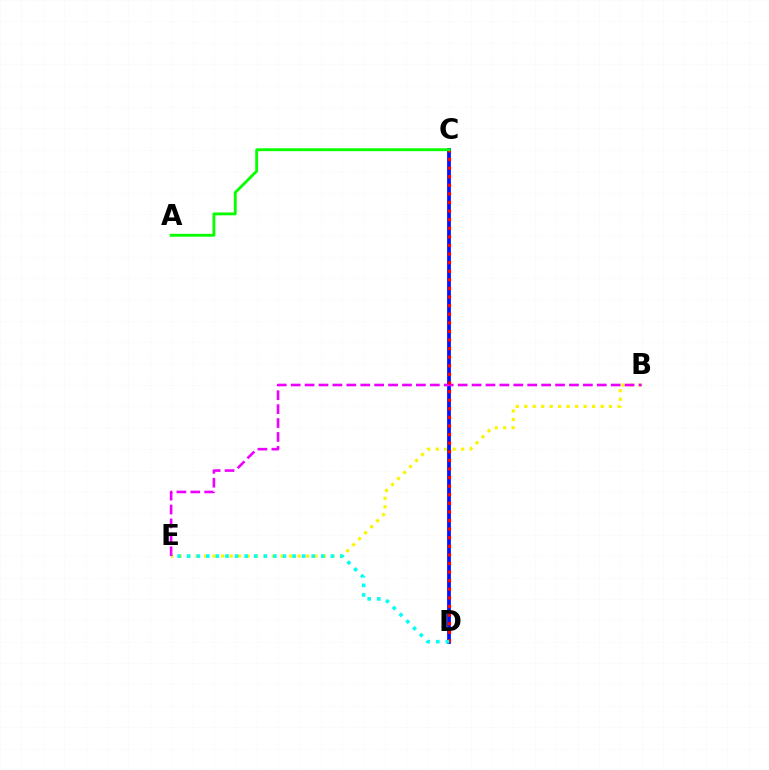{('B', 'E'): [{'color': '#fcf500', 'line_style': 'dotted', 'thickness': 2.3}, {'color': '#ee00ff', 'line_style': 'dashed', 'thickness': 1.89}], ('C', 'D'): [{'color': '#0010ff', 'line_style': 'solid', 'thickness': 2.7}, {'color': '#ff0000', 'line_style': 'dotted', 'thickness': 2.34}], ('A', 'C'): [{'color': '#08ff00', 'line_style': 'solid', 'thickness': 2.05}], ('D', 'E'): [{'color': '#00fff6', 'line_style': 'dotted', 'thickness': 2.6}]}